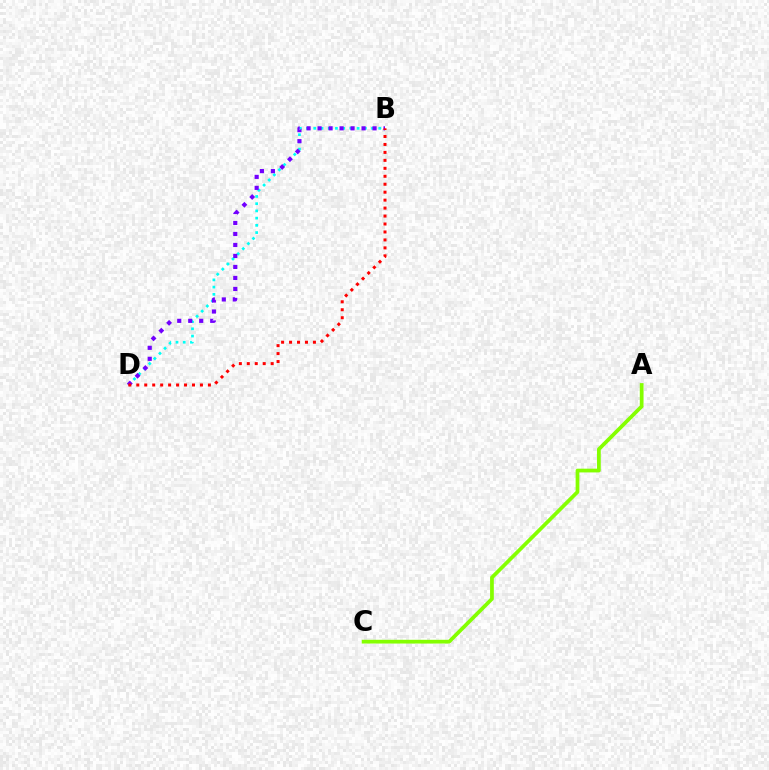{('B', 'D'): [{'color': '#00fff6', 'line_style': 'dotted', 'thickness': 1.96}, {'color': '#7200ff', 'line_style': 'dotted', 'thickness': 2.99}, {'color': '#ff0000', 'line_style': 'dotted', 'thickness': 2.16}], ('A', 'C'): [{'color': '#84ff00', 'line_style': 'solid', 'thickness': 2.7}]}